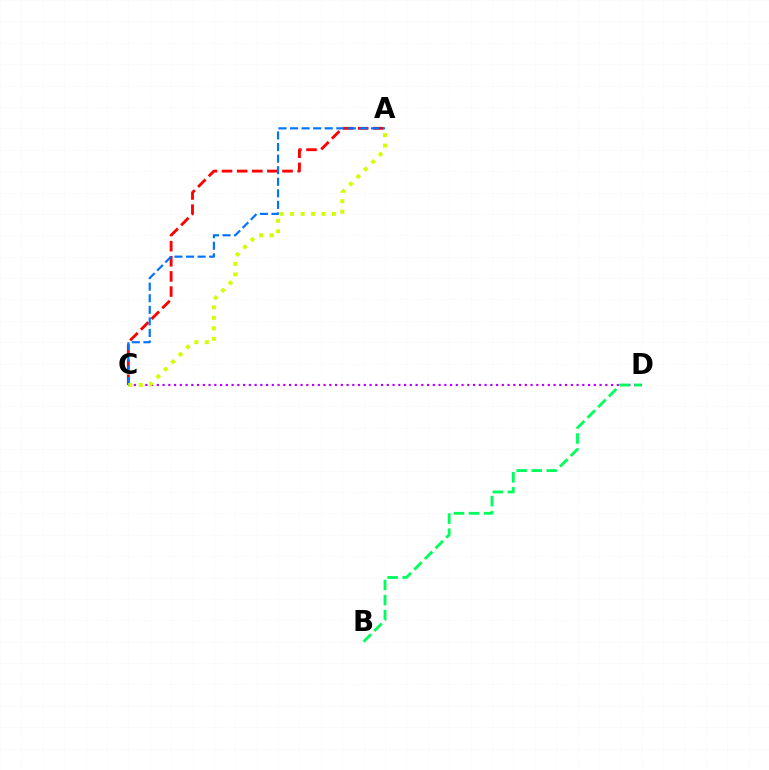{('C', 'D'): [{'color': '#b900ff', 'line_style': 'dotted', 'thickness': 1.56}], ('B', 'D'): [{'color': '#00ff5c', 'line_style': 'dashed', 'thickness': 2.05}], ('A', 'C'): [{'color': '#ff0000', 'line_style': 'dashed', 'thickness': 2.06}, {'color': '#0074ff', 'line_style': 'dashed', 'thickness': 1.57}, {'color': '#d1ff00', 'line_style': 'dotted', 'thickness': 2.85}]}